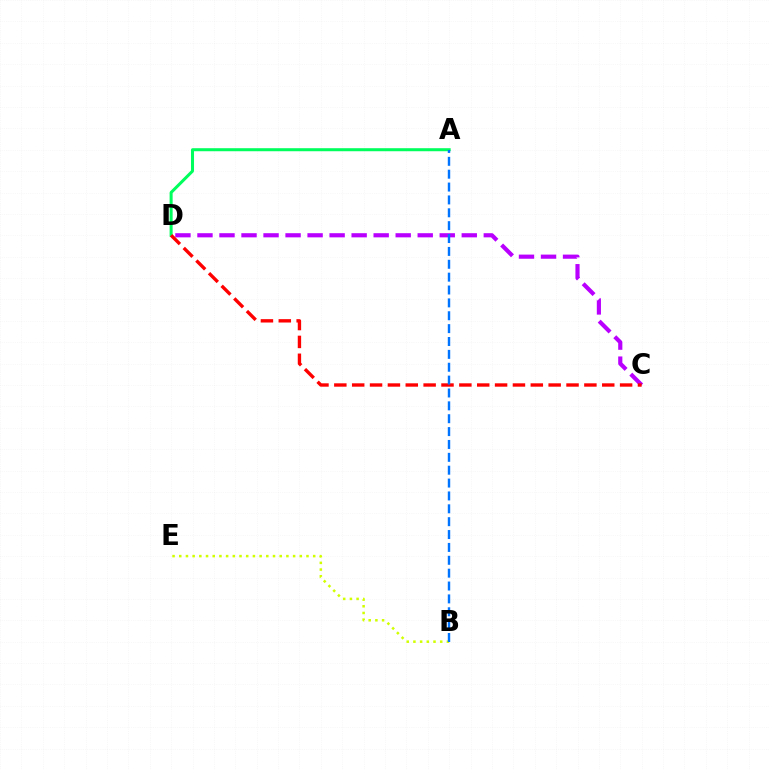{('B', 'E'): [{'color': '#d1ff00', 'line_style': 'dotted', 'thickness': 1.82}], ('C', 'D'): [{'color': '#b900ff', 'line_style': 'dashed', 'thickness': 2.99}, {'color': '#ff0000', 'line_style': 'dashed', 'thickness': 2.43}], ('A', 'D'): [{'color': '#00ff5c', 'line_style': 'solid', 'thickness': 2.18}], ('A', 'B'): [{'color': '#0074ff', 'line_style': 'dashed', 'thickness': 1.75}]}